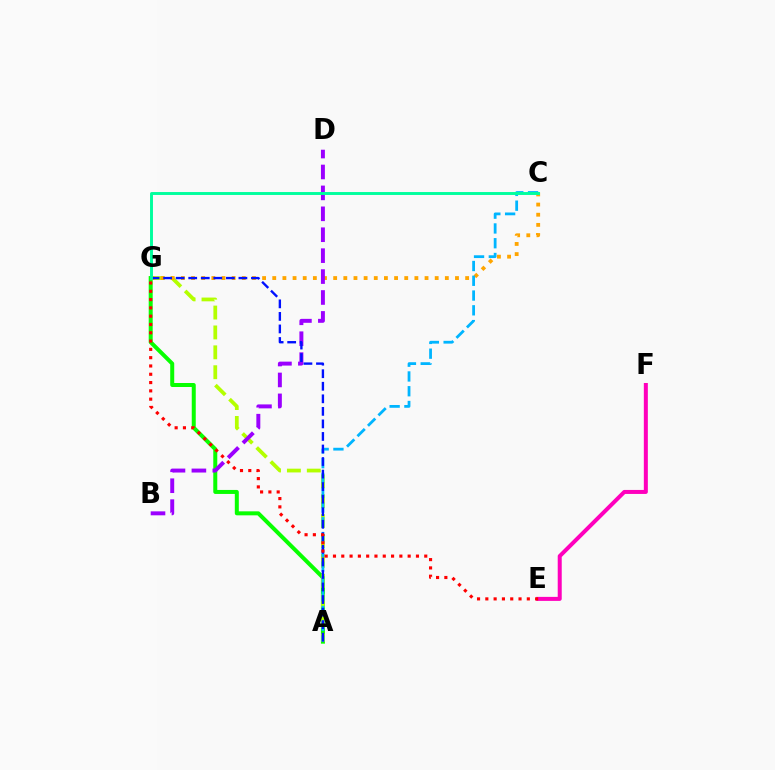{('A', 'G'): [{'color': '#08ff00', 'line_style': 'solid', 'thickness': 2.88}, {'color': '#b3ff00', 'line_style': 'dashed', 'thickness': 2.7}, {'color': '#0010ff', 'line_style': 'dashed', 'thickness': 1.7}], ('C', 'G'): [{'color': '#ffa500', 'line_style': 'dotted', 'thickness': 2.76}, {'color': '#00ff9d', 'line_style': 'solid', 'thickness': 2.1}], ('B', 'D'): [{'color': '#9b00ff', 'line_style': 'dashed', 'thickness': 2.84}], ('A', 'C'): [{'color': '#00b5ff', 'line_style': 'dashed', 'thickness': 2.01}], ('E', 'F'): [{'color': '#ff00bd', 'line_style': 'solid', 'thickness': 2.89}], ('E', 'G'): [{'color': '#ff0000', 'line_style': 'dotted', 'thickness': 2.25}]}